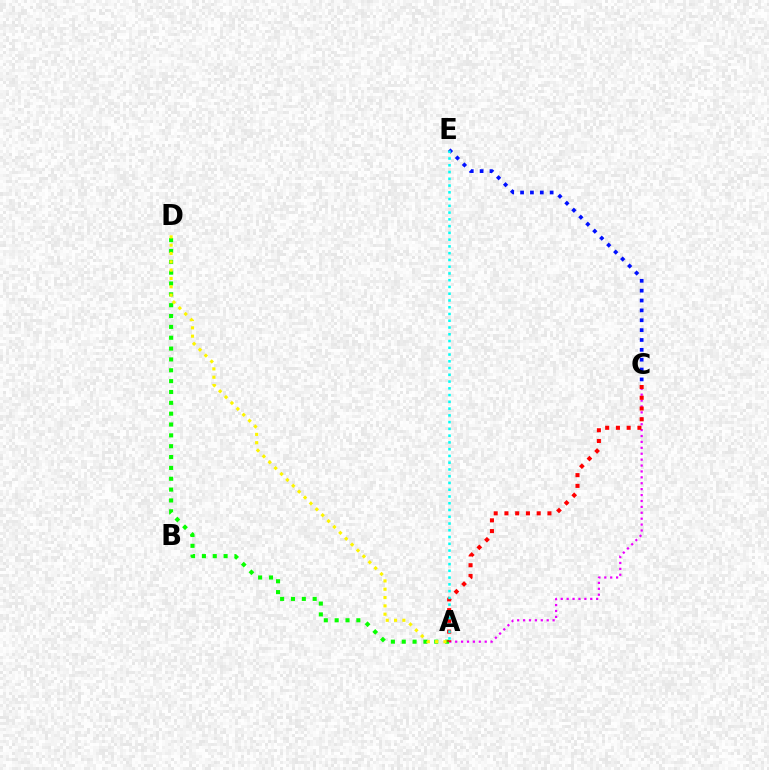{('A', 'D'): [{'color': '#08ff00', 'line_style': 'dotted', 'thickness': 2.95}, {'color': '#fcf500', 'line_style': 'dotted', 'thickness': 2.26}], ('A', 'C'): [{'color': '#ee00ff', 'line_style': 'dotted', 'thickness': 1.6}, {'color': '#ff0000', 'line_style': 'dotted', 'thickness': 2.92}], ('C', 'E'): [{'color': '#0010ff', 'line_style': 'dotted', 'thickness': 2.68}], ('A', 'E'): [{'color': '#00fff6', 'line_style': 'dotted', 'thickness': 1.84}]}